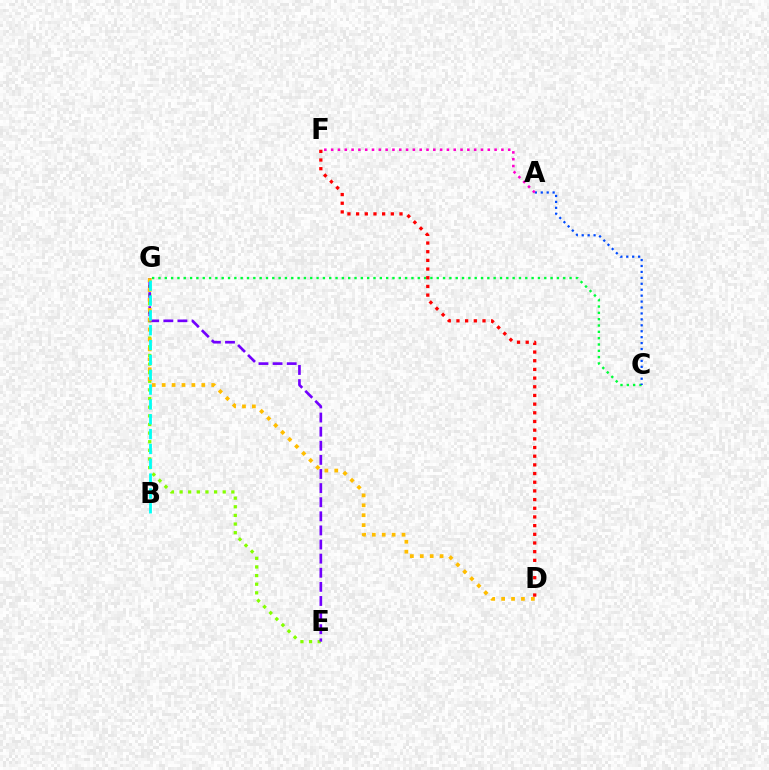{('E', 'G'): [{'color': '#84ff00', 'line_style': 'dotted', 'thickness': 2.34}, {'color': '#7200ff', 'line_style': 'dashed', 'thickness': 1.92}], ('D', 'G'): [{'color': '#ffbd00', 'line_style': 'dotted', 'thickness': 2.69}], ('C', 'G'): [{'color': '#00ff39', 'line_style': 'dotted', 'thickness': 1.72}], ('D', 'F'): [{'color': '#ff0000', 'line_style': 'dotted', 'thickness': 2.36}], ('A', 'C'): [{'color': '#004bff', 'line_style': 'dotted', 'thickness': 1.61}], ('A', 'F'): [{'color': '#ff00cf', 'line_style': 'dotted', 'thickness': 1.85}], ('B', 'G'): [{'color': '#00fff6', 'line_style': 'dashed', 'thickness': 2.02}]}